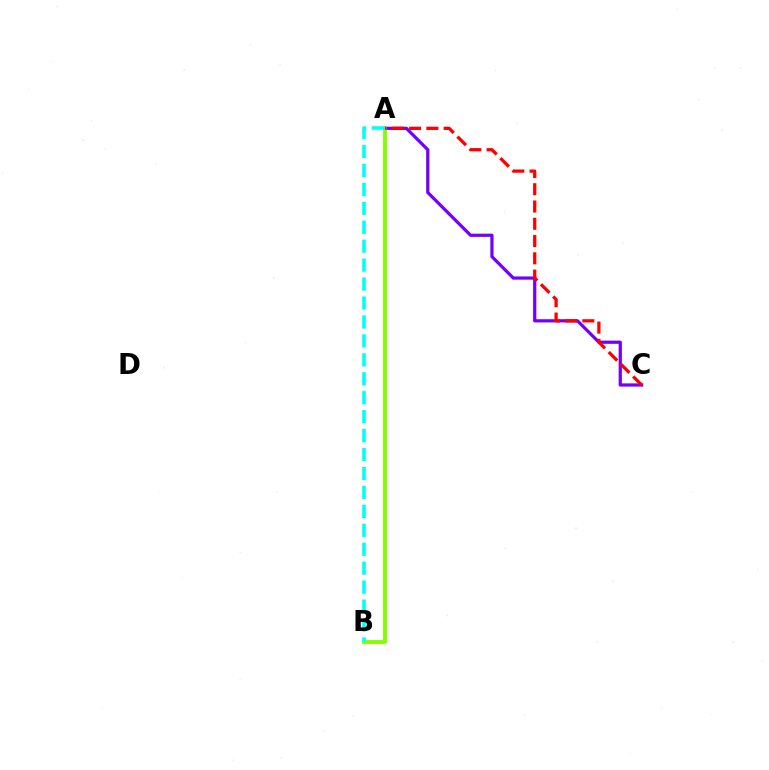{('A', 'C'): [{'color': '#7200ff', 'line_style': 'solid', 'thickness': 2.32}, {'color': '#ff0000', 'line_style': 'dashed', 'thickness': 2.35}], ('A', 'B'): [{'color': '#84ff00', 'line_style': 'solid', 'thickness': 2.78}, {'color': '#00fff6', 'line_style': 'dashed', 'thickness': 2.57}]}